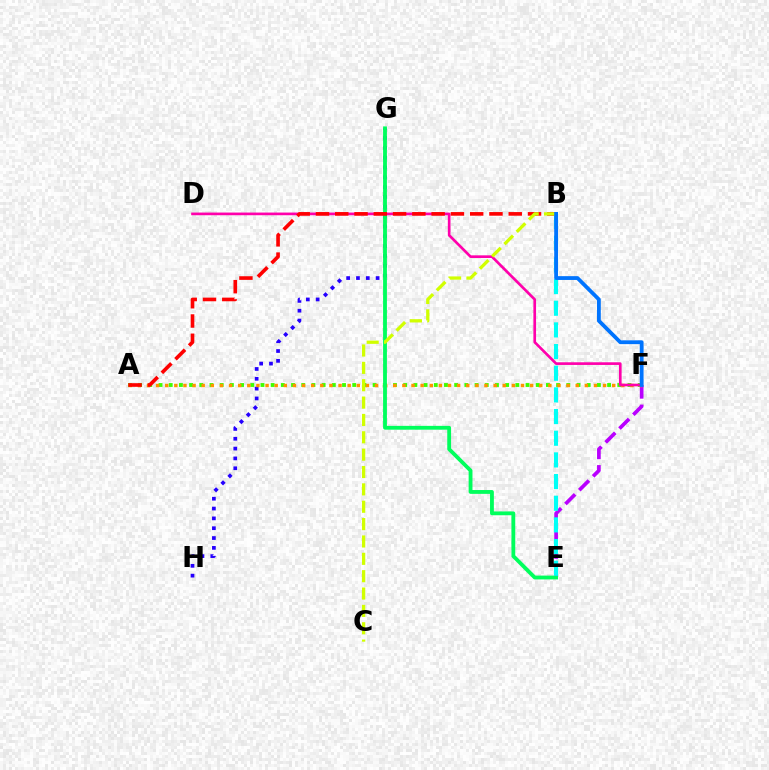{('G', 'H'): [{'color': '#2500ff', 'line_style': 'dotted', 'thickness': 2.67}], ('E', 'F'): [{'color': '#b900ff', 'line_style': 'dashed', 'thickness': 2.66}], ('A', 'F'): [{'color': '#3dff00', 'line_style': 'dotted', 'thickness': 2.77}, {'color': '#ff9400', 'line_style': 'dotted', 'thickness': 2.48}], ('E', 'G'): [{'color': '#00ff5c', 'line_style': 'solid', 'thickness': 2.76}], ('D', 'F'): [{'color': '#ff00ac', 'line_style': 'solid', 'thickness': 1.92}], ('A', 'B'): [{'color': '#ff0000', 'line_style': 'dashed', 'thickness': 2.62}], ('B', 'E'): [{'color': '#00fff6', 'line_style': 'dashed', 'thickness': 2.94}], ('B', 'C'): [{'color': '#d1ff00', 'line_style': 'dashed', 'thickness': 2.36}], ('B', 'F'): [{'color': '#0074ff', 'line_style': 'solid', 'thickness': 2.74}]}